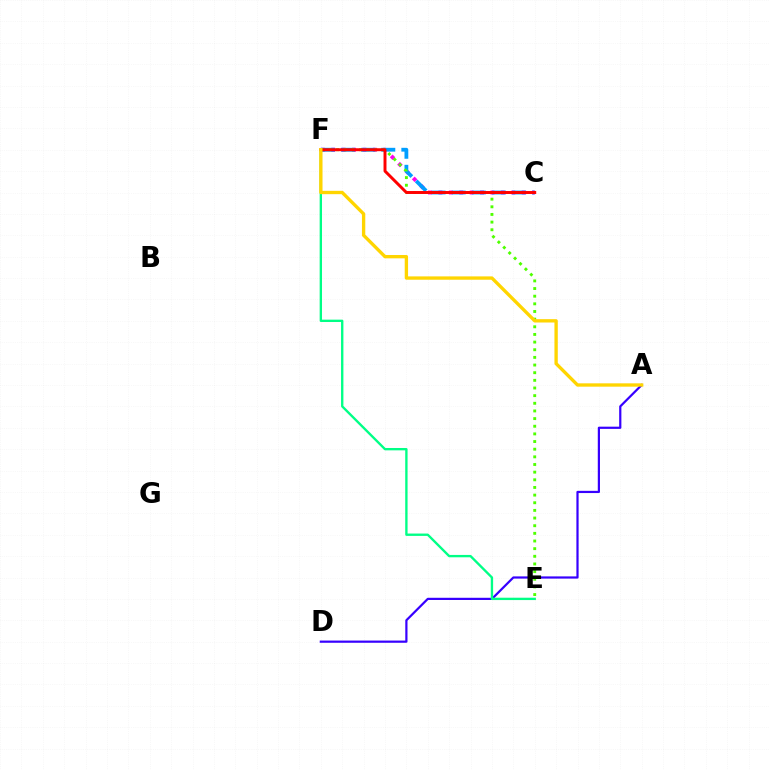{('C', 'F'): [{'color': '#ff00ed', 'line_style': 'dotted', 'thickness': 2.83}, {'color': '#009eff', 'line_style': 'dashed', 'thickness': 2.73}, {'color': '#ff0000', 'line_style': 'solid', 'thickness': 2.13}], ('A', 'D'): [{'color': '#3700ff', 'line_style': 'solid', 'thickness': 1.59}], ('E', 'F'): [{'color': '#4fff00', 'line_style': 'dotted', 'thickness': 2.08}, {'color': '#00ff86', 'line_style': 'solid', 'thickness': 1.7}], ('A', 'F'): [{'color': '#ffd500', 'line_style': 'solid', 'thickness': 2.4}]}